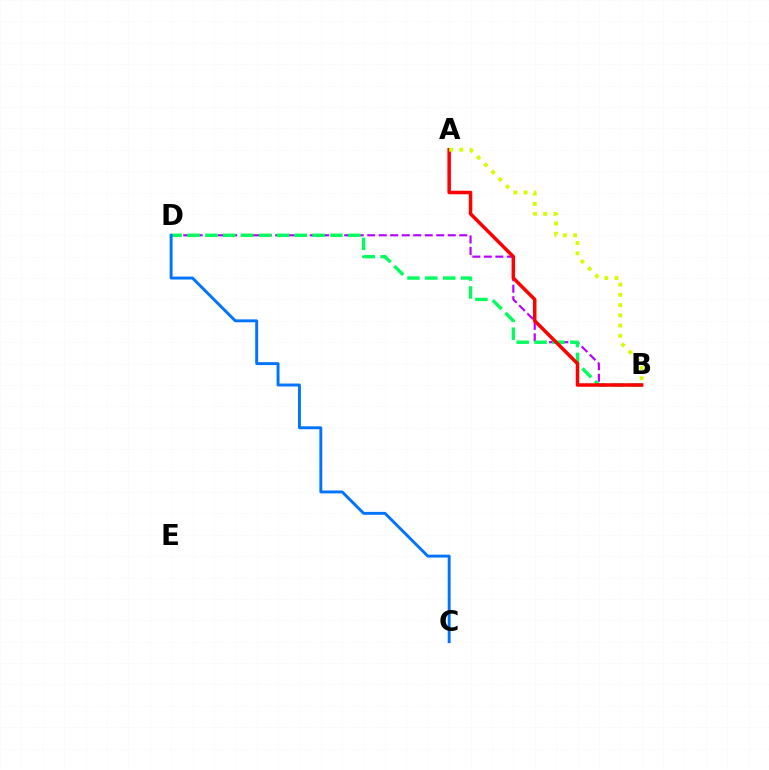{('B', 'D'): [{'color': '#b900ff', 'line_style': 'dashed', 'thickness': 1.56}, {'color': '#00ff5c', 'line_style': 'dashed', 'thickness': 2.43}], ('A', 'B'): [{'color': '#ff0000', 'line_style': 'solid', 'thickness': 2.53}, {'color': '#d1ff00', 'line_style': 'dotted', 'thickness': 2.78}], ('C', 'D'): [{'color': '#0074ff', 'line_style': 'solid', 'thickness': 2.1}]}